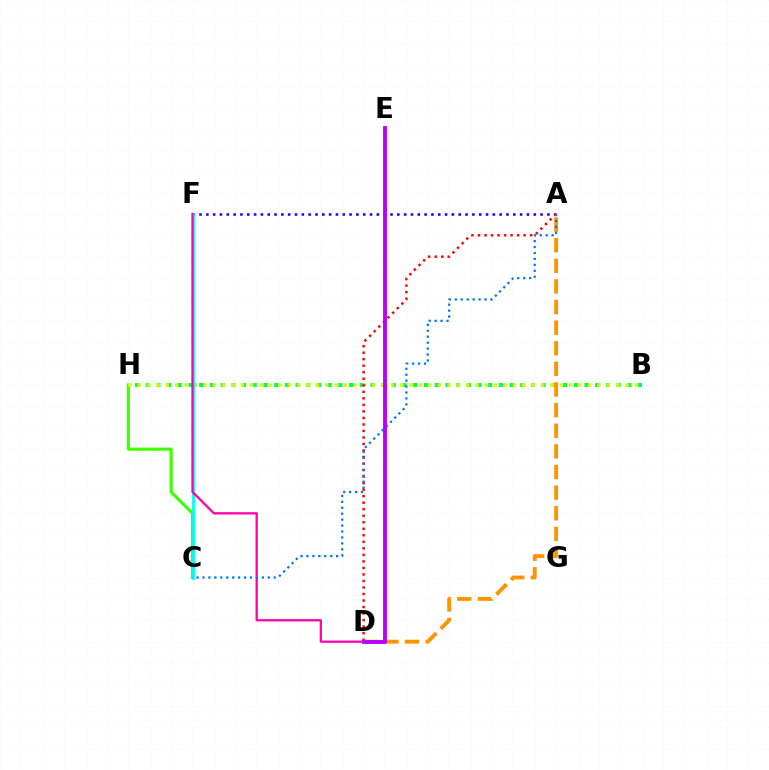{('B', 'H'): [{'color': '#00ff5c', 'line_style': 'dotted', 'thickness': 2.91}, {'color': '#d1ff00', 'line_style': 'dotted', 'thickness': 2.55}], ('C', 'H'): [{'color': '#3dff00', 'line_style': 'solid', 'thickness': 2.25}], ('A', 'F'): [{'color': '#2500ff', 'line_style': 'dotted', 'thickness': 1.85}], ('C', 'F'): [{'color': '#00fff6', 'line_style': 'solid', 'thickness': 2.02}], ('A', 'D'): [{'color': '#ff0000', 'line_style': 'dotted', 'thickness': 1.77}, {'color': '#ff9400', 'line_style': 'dashed', 'thickness': 2.8}], ('D', 'F'): [{'color': '#ff00ac', 'line_style': 'solid', 'thickness': 1.65}], ('A', 'C'): [{'color': '#0074ff', 'line_style': 'dotted', 'thickness': 1.61}], ('D', 'E'): [{'color': '#b900ff', 'line_style': 'solid', 'thickness': 2.81}]}